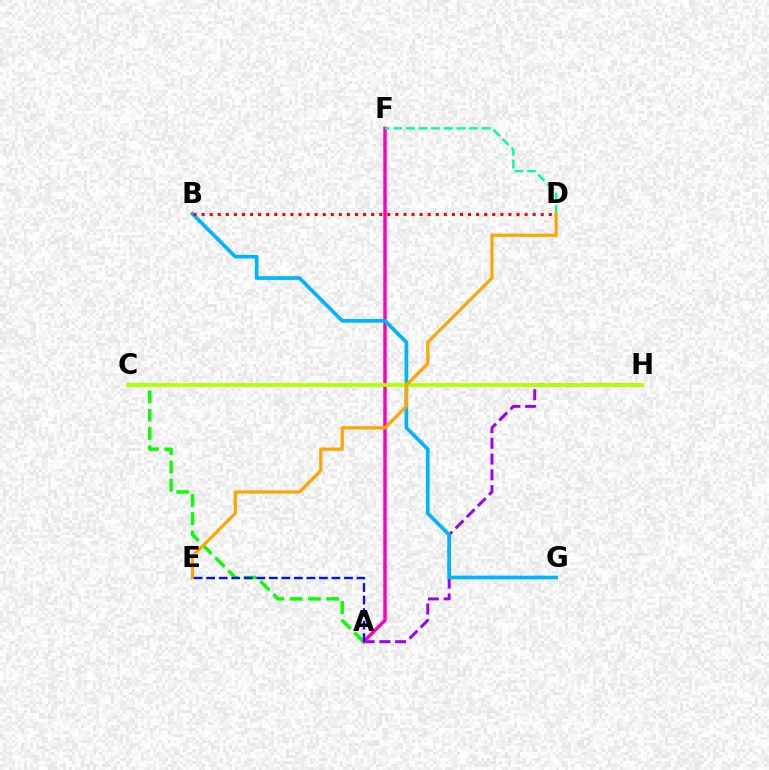{('A', 'H'): [{'color': '#9b00ff', 'line_style': 'dashed', 'thickness': 2.14}], ('A', 'F'): [{'color': '#ff00bd', 'line_style': 'solid', 'thickness': 2.49}], ('B', 'G'): [{'color': '#00b5ff', 'line_style': 'solid', 'thickness': 2.66}], ('D', 'F'): [{'color': '#00ff9d', 'line_style': 'dashed', 'thickness': 1.71}], ('B', 'D'): [{'color': '#ff0000', 'line_style': 'dotted', 'thickness': 2.19}], ('A', 'C'): [{'color': '#08ff00', 'line_style': 'dashed', 'thickness': 2.48}], ('C', 'H'): [{'color': '#b3ff00', 'line_style': 'solid', 'thickness': 2.72}], ('D', 'E'): [{'color': '#ffa500', 'line_style': 'solid', 'thickness': 2.31}], ('A', 'E'): [{'color': '#0010ff', 'line_style': 'dashed', 'thickness': 1.7}]}